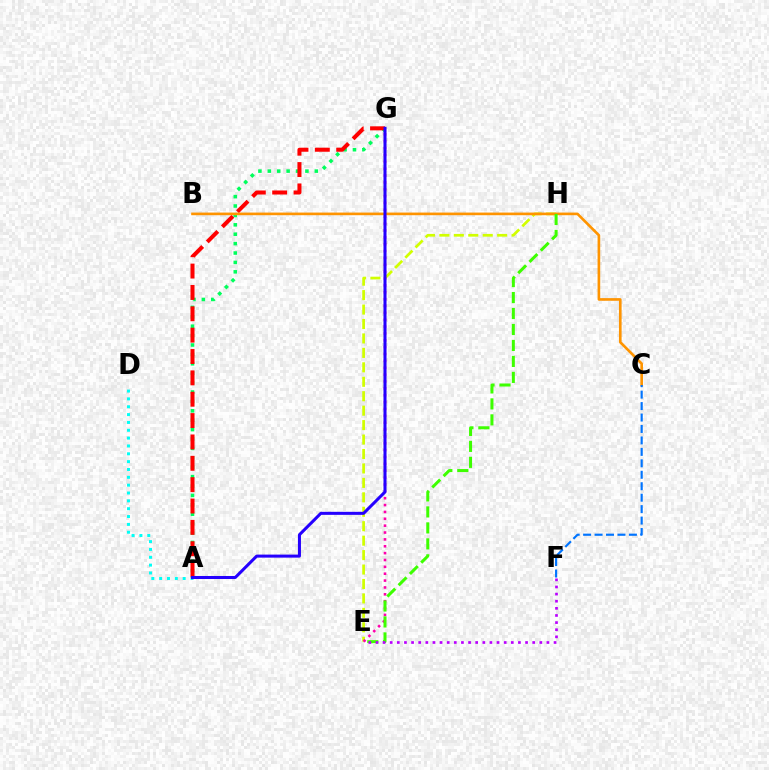{('A', 'G'): [{'color': '#00ff5c', 'line_style': 'dotted', 'thickness': 2.55}, {'color': '#ff0000', 'line_style': 'dashed', 'thickness': 2.9}, {'color': '#2500ff', 'line_style': 'solid', 'thickness': 2.18}], ('E', 'H'): [{'color': '#d1ff00', 'line_style': 'dashed', 'thickness': 1.96}, {'color': '#3dff00', 'line_style': 'dashed', 'thickness': 2.17}], ('B', 'C'): [{'color': '#ff9400', 'line_style': 'solid', 'thickness': 1.91}], ('C', 'F'): [{'color': '#0074ff', 'line_style': 'dashed', 'thickness': 1.56}], ('A', 'D'): [{'color': '#00fff6', 'line_style': 'dotted', 'thickness': 2.13}], ('E', 'G'): [{'color': '#ff00ac', 'line_style': 'dotted', 'thickness': 1.87}], ('E', 'F'): [{'color': '#b900ff', 'line_style': 'dotted', 'thickness': 1.94}]}